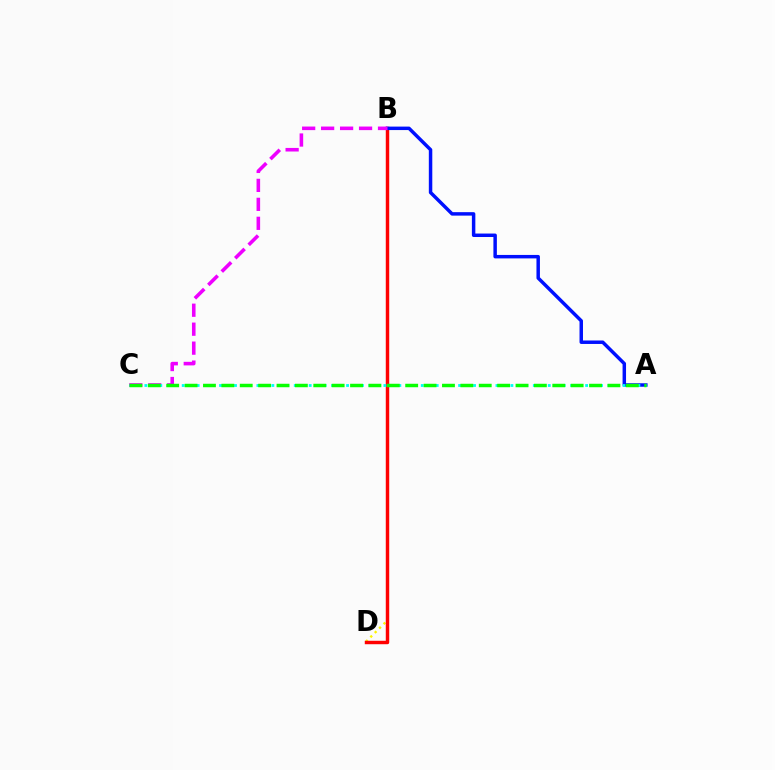{('B', 'D'): [{'color': '#fcf500', 'line_style': 'dotted', 'thickness': 1.69}, {'color': '#ff0000', 'line_style': 'solid', 'thickness': 2.48}], ('A', 'B'): [{'color': '#0010ff', 'line_style': 'solid', 'thickness': 2.5}], ('B', 'C'): [{'color': '#ee00ff', 'line_style': 'dashed', 'thickness': 2.58}], ('A', 'C'): [{'color': '#00fff6', 'line_style': 'dotted', 'thickness': 2.03}, {'color': '#08ff00', 'line_style': 'dashed', 'thickness': 2.5}]}